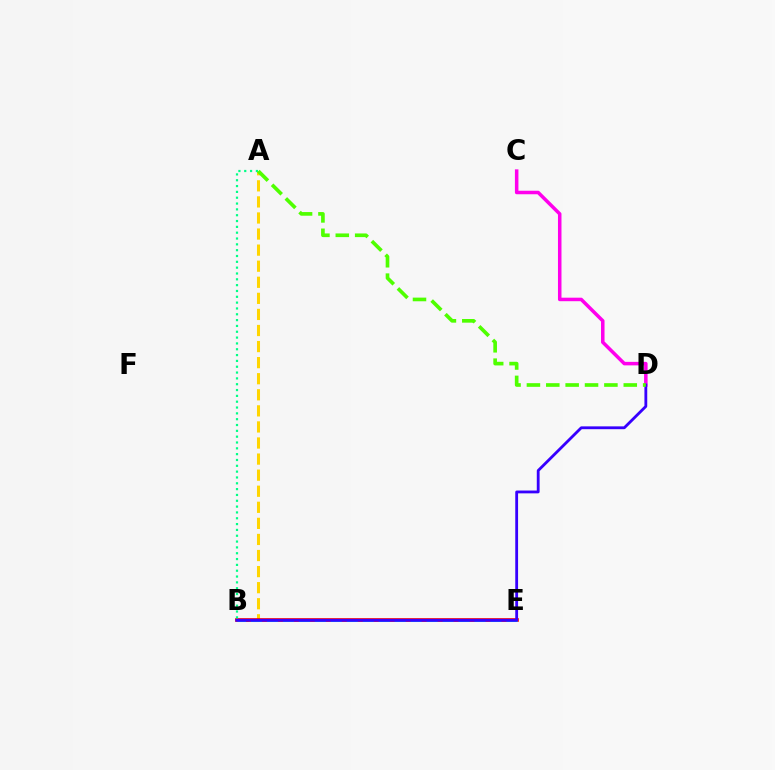{('A', 'B'): [{'color': '#ffd500', 'line_style': 'dashed', 'thickness': 2.18}, {'color': '#00ff86', 'line_style': 'dotted', 'thickness': 1.58}], ('B', 'E'): [{'color': '#ff0000', 'line_style': 'solid', 'thickness': 2.62}, {'color': '#009eff', 'line_style': 'dashed', 'thickness': 2.17}], ('C', 'D'): [{'color': '#ff00ed', 'line_style': 'solid', 'thickness': 2.53}], ('B', 'D'): [{'color': '#3700ff', 'line_style': 'solid', 'thickness': 2.03}], ('A', 'D'): [{'color': '#4fff00', 'line_style': 'dashed', 'thickness': 2.63}]}